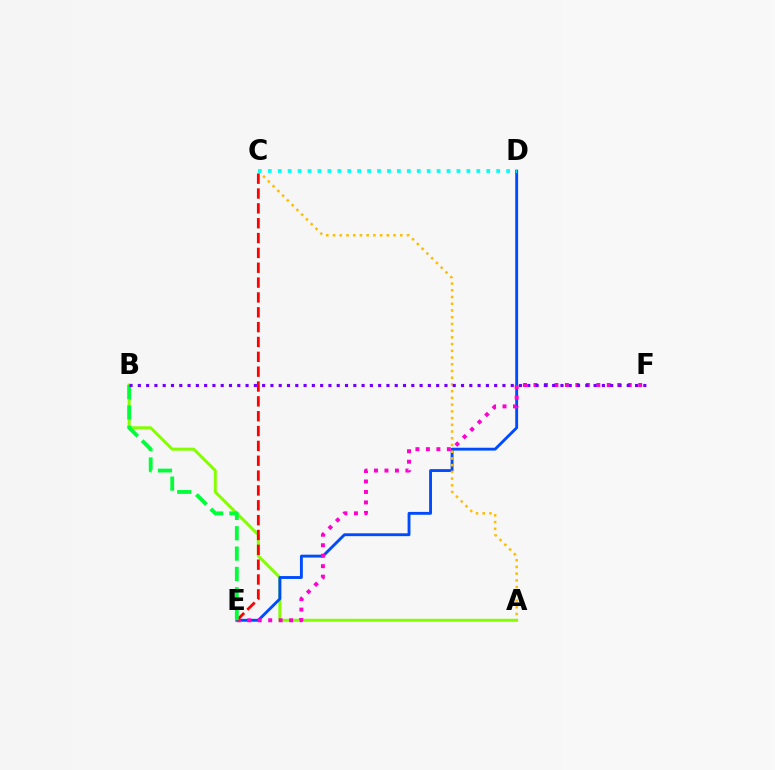{('A', 'B'): [{'color': '#84ff00', 'line_style': 'solid', 'thickness': 2.16}], ('D', 'E'): [{'color': '#004bff', 'line_style': 'solid', 'thickness': 2.06}], ('A', 'C'): [{'color': '#ffbd00', 'line_style': 'dotted', 'thickness': 1.83}], ('E', 'F'): [{'color': '#ff00cf', 'line_style': 'dotted', 'thickness': 2.85}], ('C', 'E'): [{'color': '#ff0000', 'line_style': 'dashed', 'thickness': 2.02}], ('C', 'D'): [{'color': '#00fff6', 'line_style': 'dotted', 'thickness': 2.7}], ('B', 'E'): [{'color': '#00ff39', 'line_style': 'dashed', 'thickness': 2.76}], ('B', 'F'): [{'color': '#7200ff', 'line_style': 'dotted', 'thickness': 2.25}]}